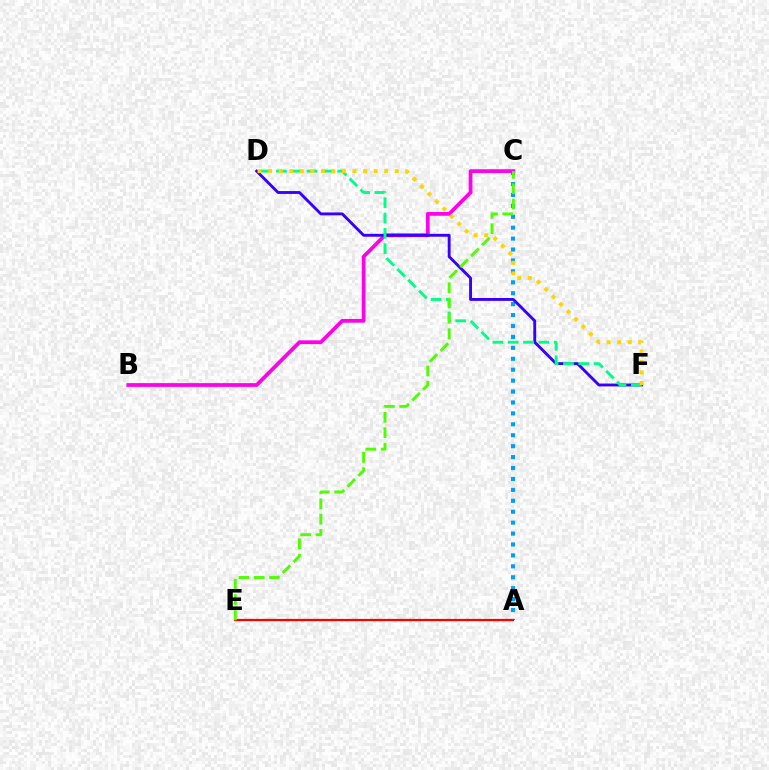{('A', 'C'): [{'color': '#009eff', 'line_style': 'dotted', 'thickness': 2.97}], ('B', 'C'): [{'color': '#ff00ed', 'line_style': 'solid', 'thickness': 2.7}], ('D', 'F'): [{'color': '#3700ff', 'line_style': 'solid', 'thickness': 2.07}, {'color': '#00ff86', 'line_style': 'dashed', 'thickness': 2.08}, {'color': '#ffd500', 'line_style': 'dotted', 'thickness': 2.87}], ('A', 'E'): [{'color': '#ff0000', 'line_style': 'solid', 'thickness': 1.61}], ('C', 'E'): [{'color': '#4fff00', 'line_style': 'dashed', 'thickness': 2.08}]}